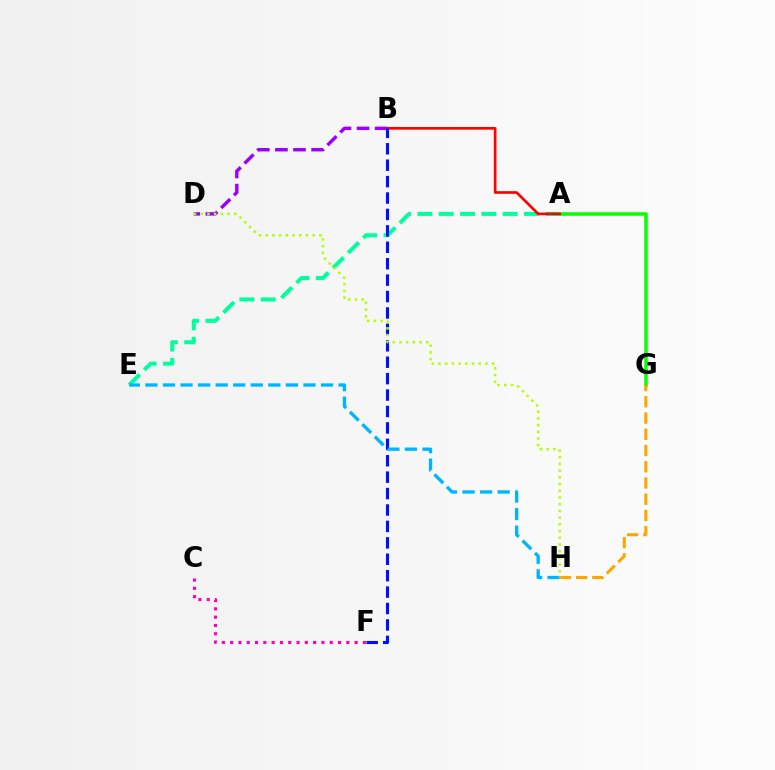{('A', 'E'): [{'color': '#00ff9d', 'line_style': 'dashed', 'thickness': 2.9}], ('A', 'G'): [{'color': '#08ff00', 'line_style': 'solid', 'thickness': 2.53}], ('B', 'D'): [{'color': '#9b00ff', 'line_style': 'dashed', 'thickness': 2.46}], ('G', 'H'): [{'color': '#ffa500', 'line_style': 'dashed', 'thickness': 2.21}], ('C', 'F'): [{'color': '#ff00bd', 'line_style': 'dotted', 'thickness': 2.25}], ('A', 'B'): [{'color': '#ff0000', 'line_style': 'solid', 'thickness': 1.91}], ('B', 'F'): [{'color': '#0010ff', 'line_style': 'dashed', 'thickness': 2.23}], ('E', 'H'): [{'color': '#00b5ff', 'line_style': 'dashed', 'thickness': 2.39}], ('D', 'H'): [{'color': '#b3ff00', 'line_style': 'dotted', 'thickness': 1.82}]}